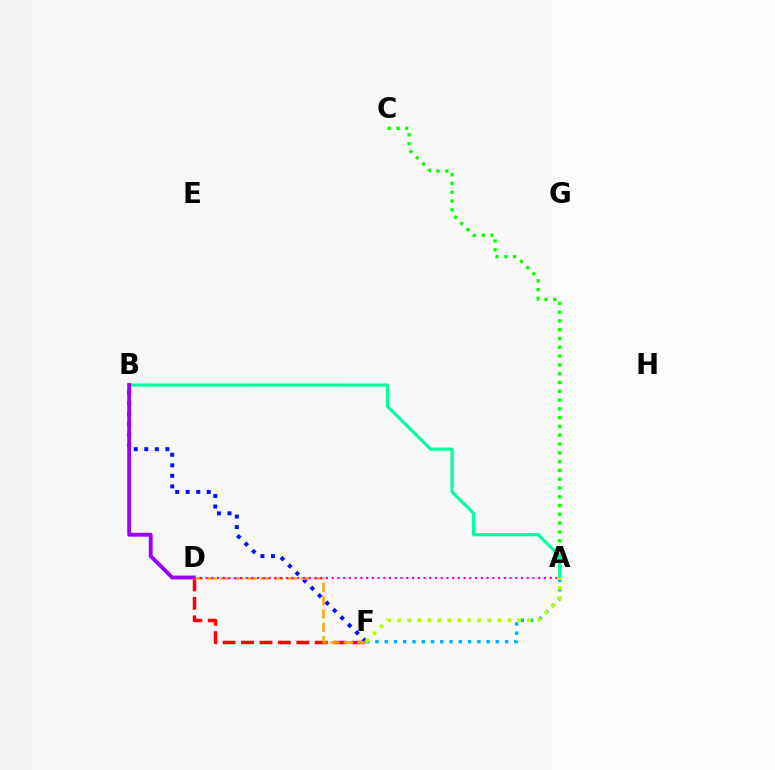{('B', 'F'): [{'color': '#0010ff', 'line_style': 'dotted', 'thickness': 2.86}], ('D', 'F'): [{'color': '#ff0000', 'line_style': 'dashed', 'thickness': 2.5}, {'color': '#ffa500', 'line_style': 'dashed', 'thickness': 1.82}], ('A', 'C'): [{'color': '#08ff00', 'line_style': 'dotted', 'thickness': 2.39}], ('A', 'F'): [{'color': '#00b5ff', 'line_style': 'dotted', 'thickness': 2.52}, {'color': '#b3ff00', 'line_style': 'dotted', 'thickness': 2.72}], ('A', 'B'): [{'color': '#00ff9d', 'line_style': 'solid', 'thickness': 2.27}], ('B', 'D'): [{'color': '#9b00ff', 'line_style': 'solid', 'thickness': 2.77}], ('A', 'D'): [{'color': '#ff00bd', 'line_style': 'dotted', 'thickness': 1.56}]}